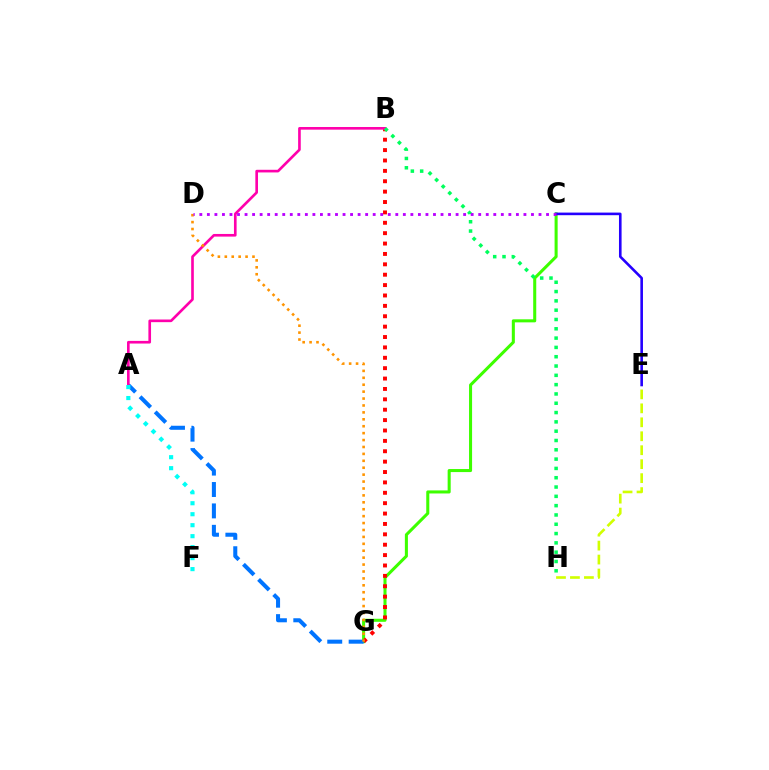{('C', 'G'): [{'color': '#3dff00', 'line_style': 'solid', 'thickness': 2.2}], ('B', 'G'): [{'color': '#ff0000', 'line_style': 'dotted', 'thickness': 2.82}], ('A', 'G'): [{'color': '#0074ff', 'line_style': 'dashed', 'thickness': 2.91}], ('A', 'B'): [{'color': '#ff00ac', 'line_style': 'solid', 'thickness': 1.9}], ('E', 'H'): [{'color': '#d1ff00', 'line_style': 'dashed', 'thickness': 1.9}], ('C', 'E'): [{'color': '#2500ff', 'line_style': 'solid', 'thickness': 1.88}], ('A', 'F'): [{'color': '#00fff6', 'line_style': 'dotted', 'thickness': 2.98}], ('B', 'H'): [{'color': '#00ff5c', 'line_style': 'dotted', 'thickness': 2.53}], ('D', 'G'): [{'color': '#ff9400', 'line_style': 'dotted', 'thickness': 1.88}], ('C', 'D'): [{'color': '#b900ff', 'line_style': 'dotted', 'thickness': 2.05}]}